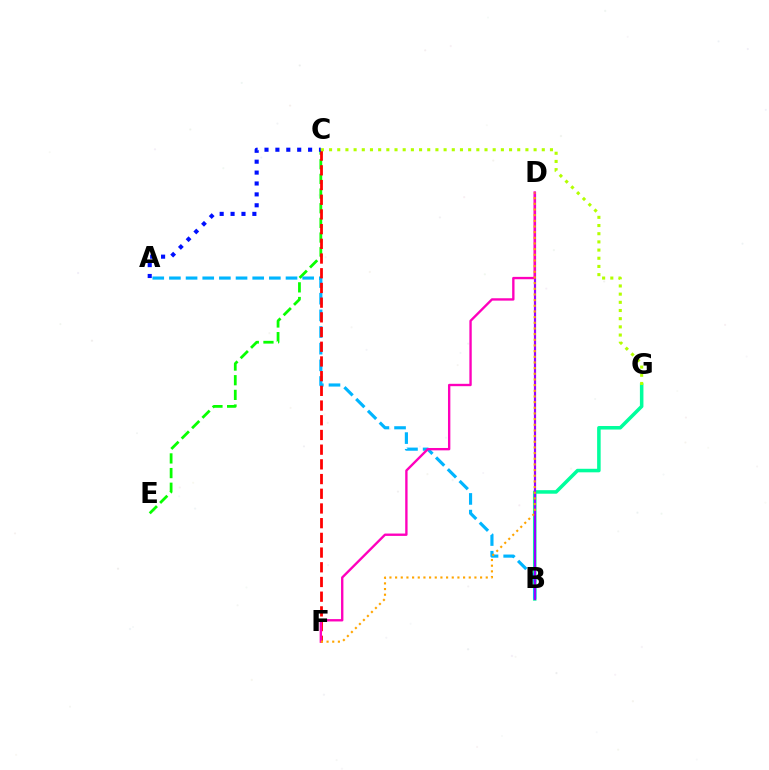{('C', 'E'): [{'color': '#08ff00', 'line_style': 'dashed', 'thickness': 1.99}], ('B', 'G'): [{'color': '#00ff9d', 'line_style': 'solid', 'thickness': 2.55}], ('A', 'B'): [{'color': '#00b5ff', 'line_style': 'dashed', 'thickness': 2.26}], ('C', 'F'): [{'color': '#ff0000', 'line_style': 'dashed', 'thickness': 2.0}], ('B', 'D'): [{'color': '#9b00ff', 'line_style': 'solid', 'thickness': 1.58}], ('D', 'F'): [{'color': '#ff00bd', 'line_style': 'solid', 'thickness': 1.7}, {'color': '#ffa500', 'line_style': 'dotted', 'thickness': 1.54}], ('A', 'C'): [{'color': '#0010ff', 'line_style': 'dotted', 'thickness': 2.96}], ('C', 'G'): [{'color': '#b3ff00', 'line_style': 'dotted', 'thickness': 2.22}]}